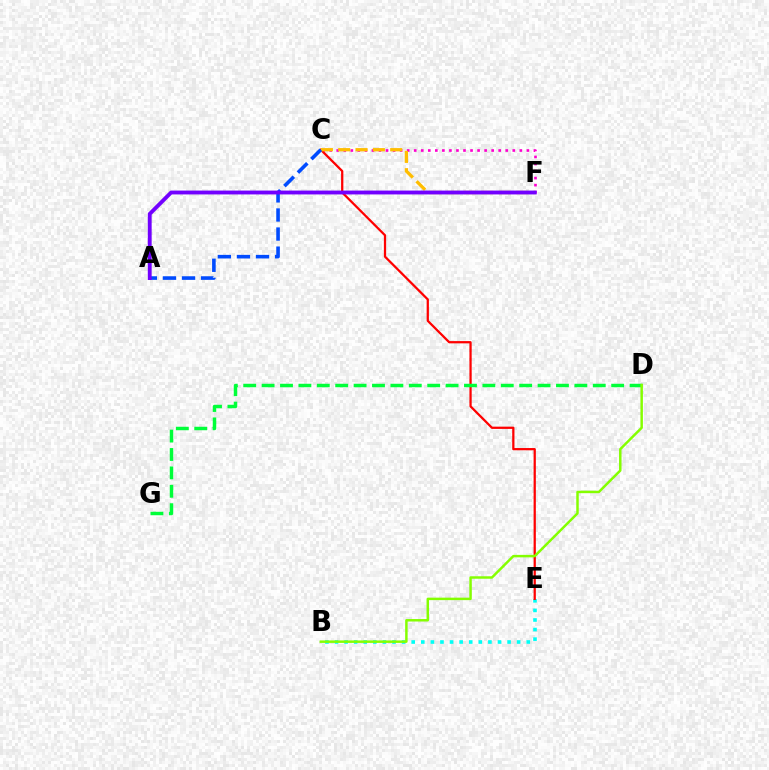{('C', 'F'): [{'color': '#ff00cf', 'line_style': 'dotted', 'thickness': 1.91}, {'color': '#ffbd00', 'line_style': 'dashed', 'thickness': 2.35}], ('B', 'E'): [{'color': '#00fff6', 'line_style': 'dotted', 'thickness': 2.6}], ('C', 'E'): [{'color': '#ff0000', 'line_style': 'solid', 'thickness': 1.62}], ('D', 'G'): [{'color': '#00ff39', 'line_style': 'dashed', 'thickness': 2.5}], ('B', 'D'): [{'color': '#84ff00', 'line_style': 'solid', 'thickness': 1.78}], ('A', 'C'): [{'color': '#004bff', 'line_style': 'dashed', 'thickness': 2.59}], ('A', 'F'): [{'color': '#7200ff', 'line_style': 'solid', 'thickness': 2.78}]}